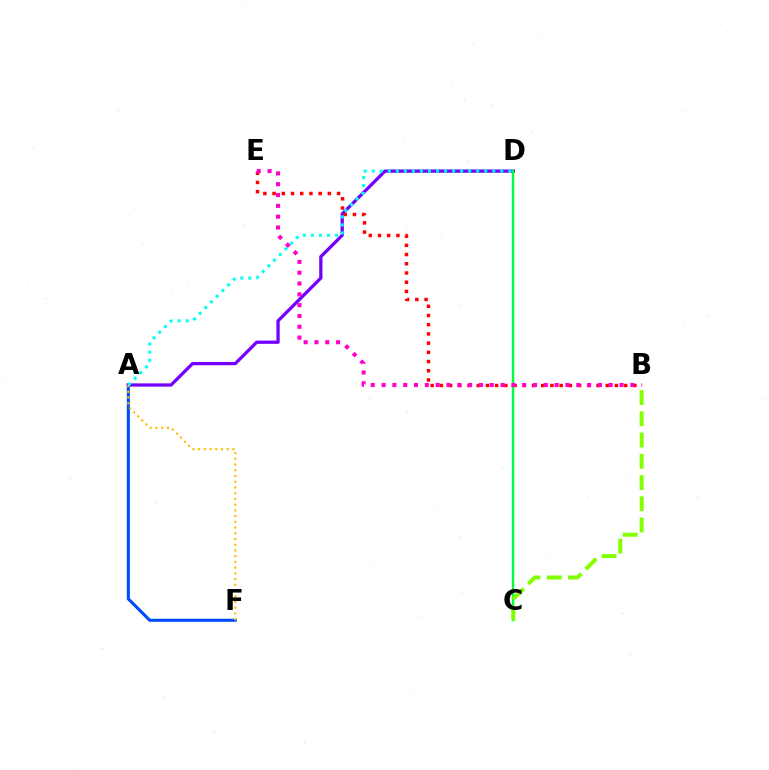{('A', 'F'): [{'color': '#004bff', 'line_style': 'solid', 'thickness': 2.21}, {'color': '#ffbd00', 'line_style': 'dotted', 'thickness': 1.56}], ('A', 'D'): [{'color': '#7200ff', 'line_style': 'solid', 'thickness': 2.34}, {'color': '#00fff6', 'line_style': 'dotted', 'thickness': 2.18}], ('B', 'E'): [{'color': '#ff0000', 'line_style': 'dotted', 'thickness': 2.5}, {'color': '#ff00cf', 'line_style': 'dotted', 'thickness': 2.94}], ('C', 'D'): [{'color': '#00ff39', 'line_style': 'solid', 'thickness': 1.71}], ('B', 'C'): [{'color': '#84ff00', 'line_style': 'dashed', 'thickness': 2.89}]}